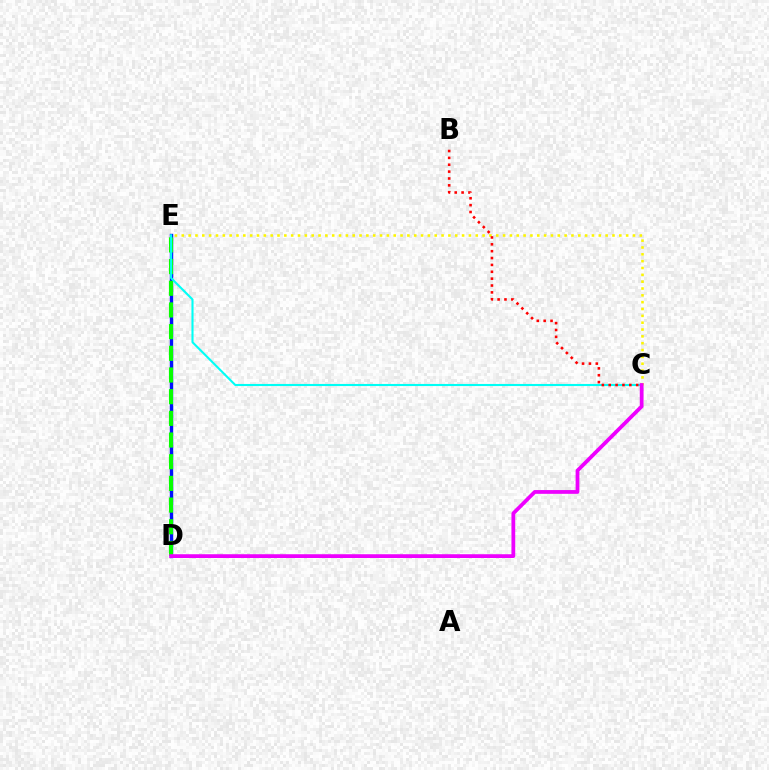{('D', 'E'): [{'color': '#0010ff', 'line_style': 'solid', 'thickness': 2.45}, {'color': '#08ff00', 'line_style': 'dashed', 'thickness': 2.95}], ('C', 'E'): [{'color': '#00fff6', 'line_style': 'solid', 'thickness': 1.51}, {'color': '#fcf500', 'line_style': 'dotted', 'thickness': 1.86}], ('C', 'D'): [{'color': '#ee00ff', 'line_style': 'solid', 'thickness': 2.71}], ('B', 'C'): [{'color': '#ff0000', 'line_style': 'dotted', 'thickness': 1.87}]}